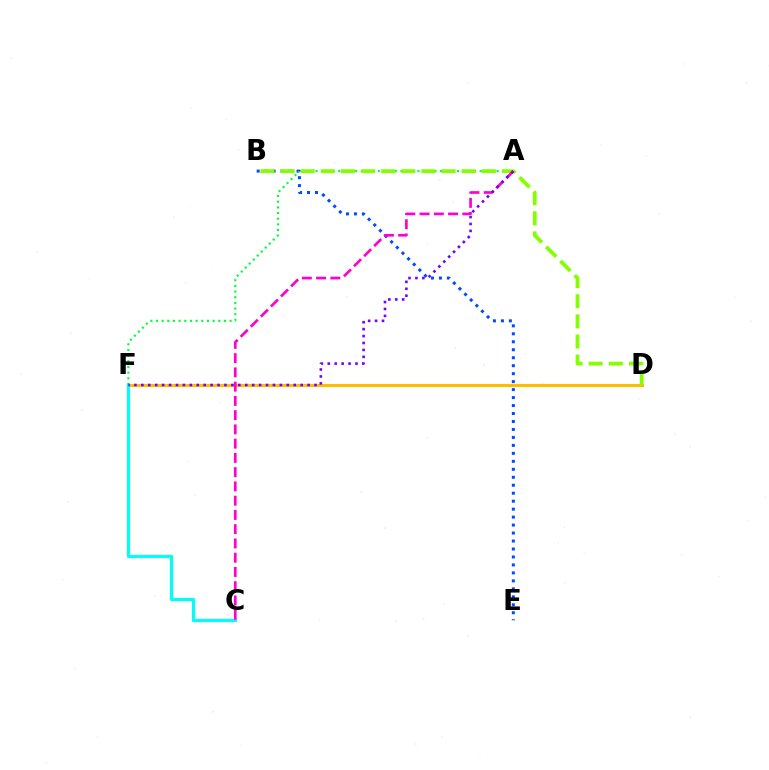{('D', 'F'): [{'color': '#ff0000', 'line_style': 'dotted', 'thickness': 2.04}, {'color': '#ffbd00', 'line_style': 'solid', 'thickness': 2.23}], ('A', 'F'): [{'color': '#00ff39', 'line_style': 'dotted', 'thickness': 1.54}, {'color': '#7200ff', 'line_style': 'dotted', 'thickness': 1.88}], ('B', 'E'): [{'color': '#004bff', 'line_style': 'dotted', 'thickness': 2.17}], ('B', 'D'): [{'color': '#84ff00', 'line_style': 'dashed', 'thickness': 2.73}], ('C', 'F'): [{'color': '#00fff6', 'line_style': 'solid', 'thickness': 2.3}], ('A', 'C'): [{'color': '#ff00cf', 'line_style': 'dashed', 'thickness': 1.94}]}